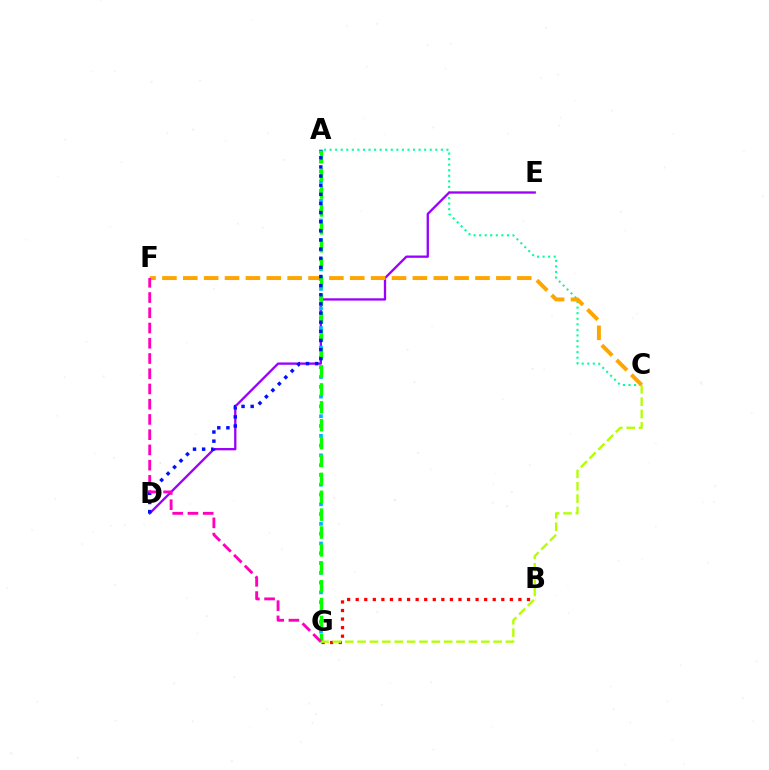{('A', 'C'): [{'color': '#00ff9d', 'line_style': 'dotted', 'thickness': 1.51}], ('B', 'G'): [{'color': '#ff0000', 'line_style': 'dotted', 'thickness': 2.33}], ('D', 'E'): [{'color': '#9b00ff', 'line_style': 'solid', 'thickness': 1.66}], ('C', 'F'): [{'color': '#ffa500', 'line_style': 'dashed', 'thickness': 2.84}], ('A', 'G'): [{'color': '#00b5ff', 'line_style': 'dotted', 'thickness': 2.66}, {'color': '#08ff00', 'line_style': 'dashed', 'thickness': 2.43}], ('A', 'D'): [{'color': '#0010ff', 'line_style': 'dotted', 'thickness': 2.48}], ('C', 'G'): [{'color': '#b3ff00', 'line_style': 'dashed', 'thickness': 1.68}], ('F', 'G'): [{'color': '#ff00bd', 'line_style': 'dashed', 'thickness': 2.07}]}